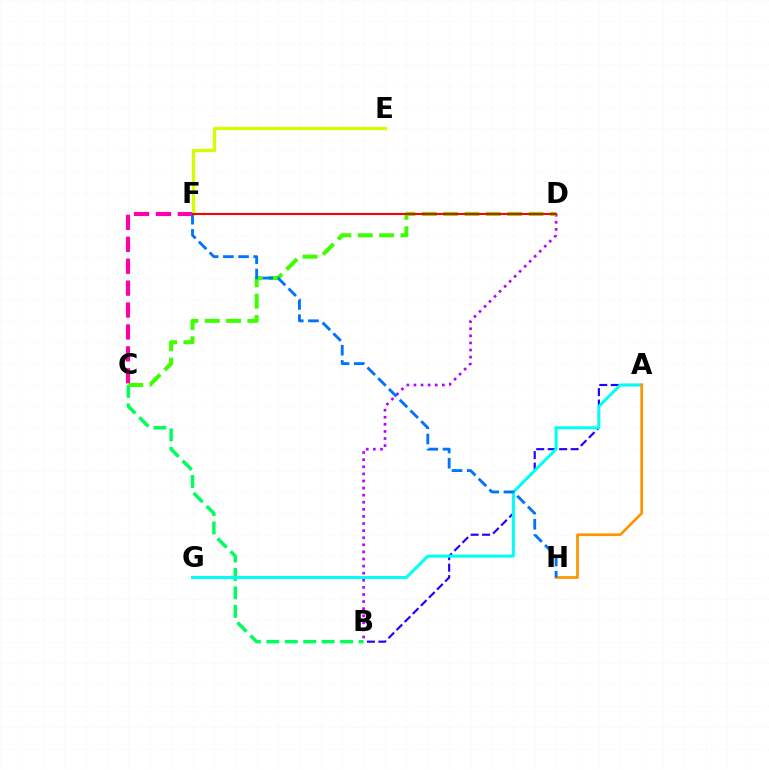{('A', 'B'): [{'color': '#2500ff', 'line_style': 'dashed', 'thickness': 1.56}], ('B', 'C'): [{'color': '#00ff5c', 'line_style': 'dashed', 'thickness': 2.51}], ('B', 'D'): [{'color': '#b900ff', 'line_style': 'dotted', 'thickness': 1.93}], ('A', 'G'): [{'color': '#00fff6', 'line_style': 'solid', 'thickness': 2.15}], ('C', 'F'): [{'color': '#ff00ac', 'line_style': 'dashed', 'thickness': 2.98}], ('C', 'D'): [{'color': '#3dff00', 'line_style': 'dashed', 'thickness': 2.9}], ('E', 'F'): [{'color': '#d1ff00', 'line_style': 'solid', 'thickness': 2.37}], ('A', 'H'): [{'color': '#ff9400', 'line_style': 'solid', 'thickness': 1.95}], ('F', 'H'): [{'color': '#0074ff', 'line_style': 'dashed', 'thickness': 2.06}], ('D', 'F'): [{'color': '#ff0000', 'line_style': 'solid', 'thickness': 1.51}]}